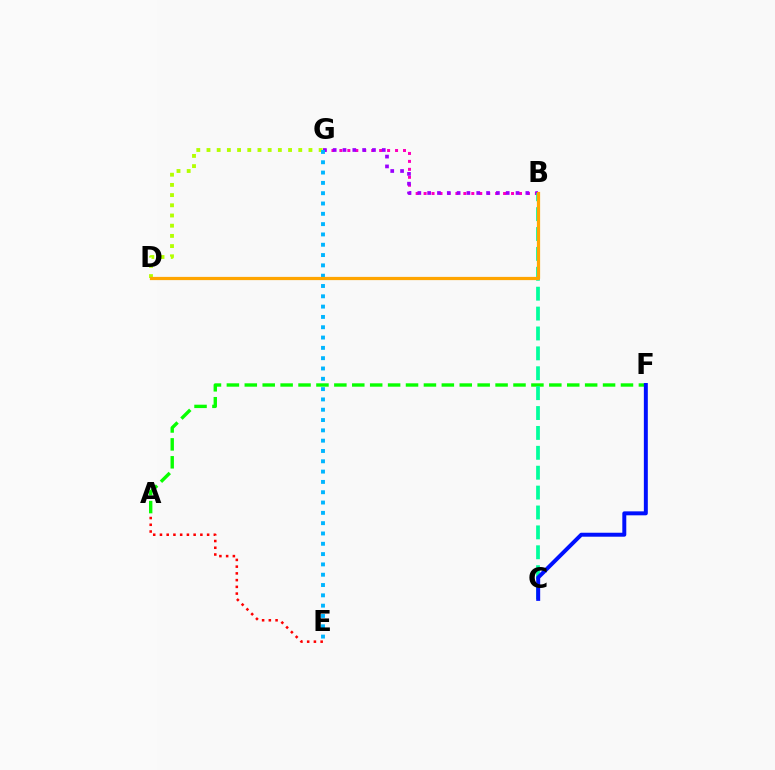{('A', 'F'): [{'color': '#08ff00', 'line_style': 'dashed', 'thickness': 2.43}], ('D', 'G'): [{'color': '#b3ff00', 'line_style': 'dotted', 'thickness': 2.77}], ('B', 'G'): [{'color': '#ff00bd', 'line_style': 'dotted', 'thickness': 2.16}, {'color': '#9b00ff', 'line_style': 'dotted', 'thickness': 2.67}], ('B', 'C'): [{'color': '#00ff9d', 'line_style': 'dashed', 'thickness': 2.7}], ('A', 'E'): [{'color': '#ff0000', 'line_style': 'dotted', 'thickness': 1.83}], ('E', 'G'): [{'color': '#00b5ff', 'line_style': 'dotted', 'thickness': 2.8}], ('B', 'D'): [{'color': '#ffa500', 'line_style': 'solid', 'thickness': 2.33}], ('C', 'F'): [{'color': '#0010ff', 'line_style': 'solid', 'thickness': 2.85}]}